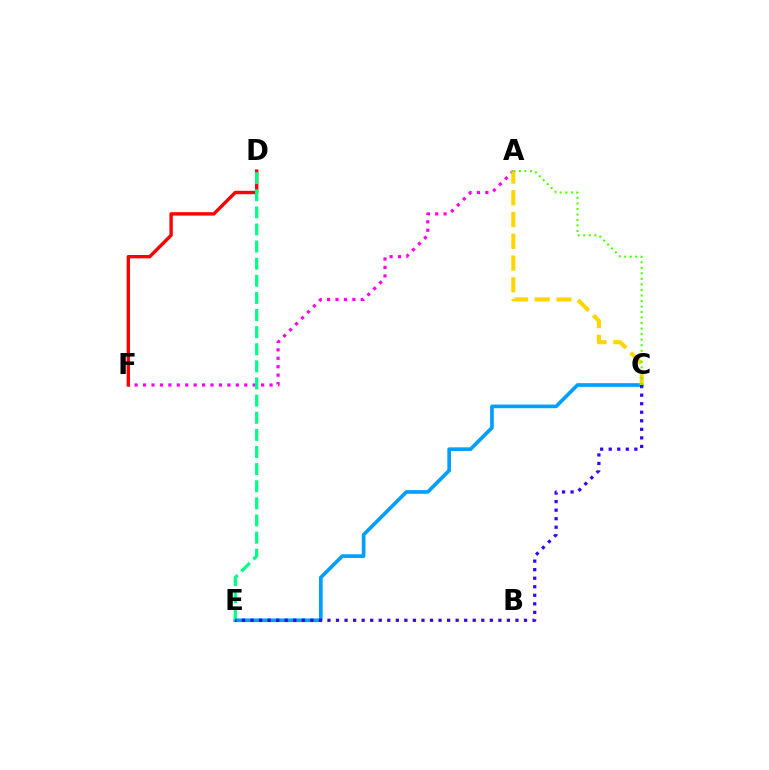{('A', 'F'): [{'color': '#ff00ed', 'line_style': 'dotted', 'thickness': 2.29}], ('D', 'F'): [{'color': '#ff0000', 'line_style': 'solid', 'thickness': 2.44}], ('C', 'E'): [{'color': '#009eff', 'line_style': 'solid', 'thickness': 2.63}, {'color': '#3700ff', 'line_style': 'dotted', 'thickness': 2.32}], ('A', 'C'): [{'color': '#ffd500', 'line_style': 'dashed', 'thickness': 2.96}, {'color': '#4fff00', 'line_style': 'dotted', 'thickness': 1.5}], ('D', 'E'): [{'color': '#00ff86', 'line_style': 'dashed', 'thickness': 2.33}]}